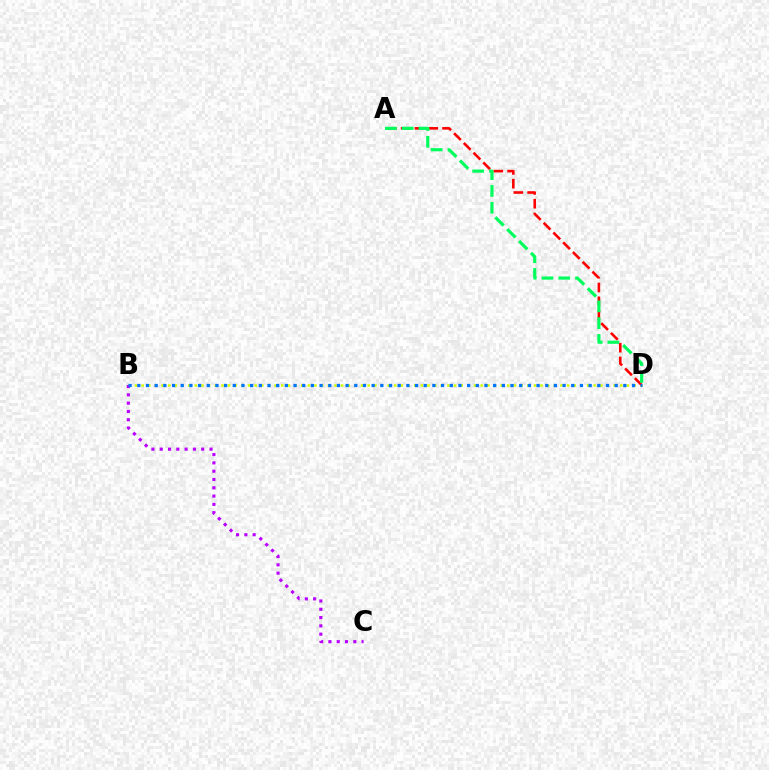{('B', 'D'): [{'color': '#d1ff00', 'line_style': 'dotted', 'thickness': 1.81}, {'color': '#0074ff', 'line_style': 'dotted', 'thickness': 2.36}], ('A', 'D'): [{'color': '#ff0000', 'line_style': 'dashed', 'thickness': 1.87}, {'color': '#00ff5c', 'line_style': 'dashed', 'thickness': 2.28}], ('B', 'C'): [{'color': '#b900ff', 'line_style': 'dotted', 'thickness': 2.25}]}